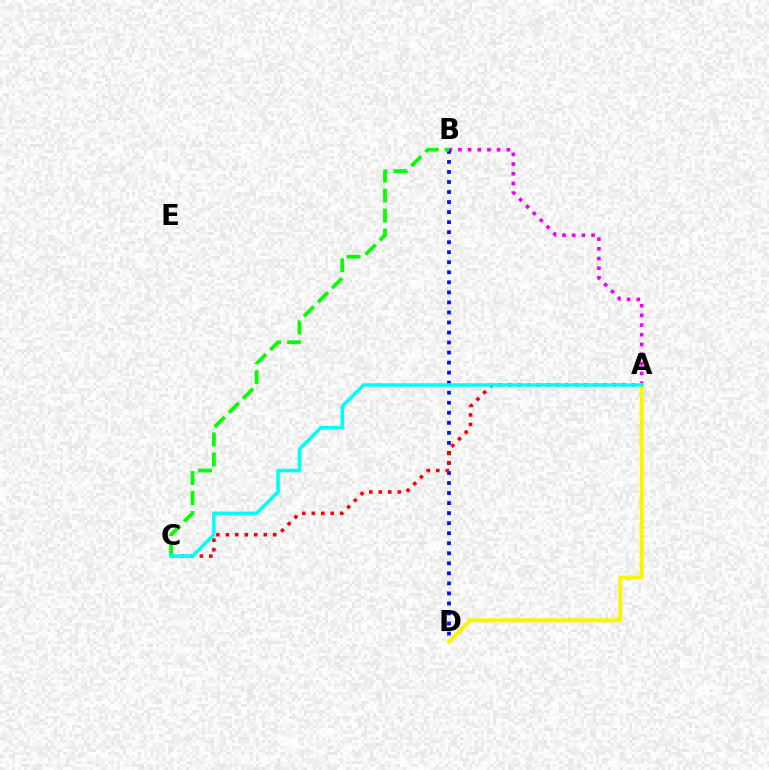{('A', 'B'): [{'color': '#ee00ff', 'line_style': 'dotted', 'thickness': 2.63}], ('B', 'D'): [{'color': '#0010ff', 'line_style': 'dotted', 'thickness': 2.73}], ('A', 'D'): [{'color': '#fcf500', 'line_style': 'solid', 'thickness': 2.87}], ('A', 'C'): [{'color': '#ff0000', 'line_style': 'dotted', 'thickness': 2.58}, {'color': '#00fff6', 'line_style': 'solid', 'thickness': 2.55}], ('B', 'C'): [{'color': '#08ff00', 'line_style': 'dashed', 'thickness': 2.72}]}